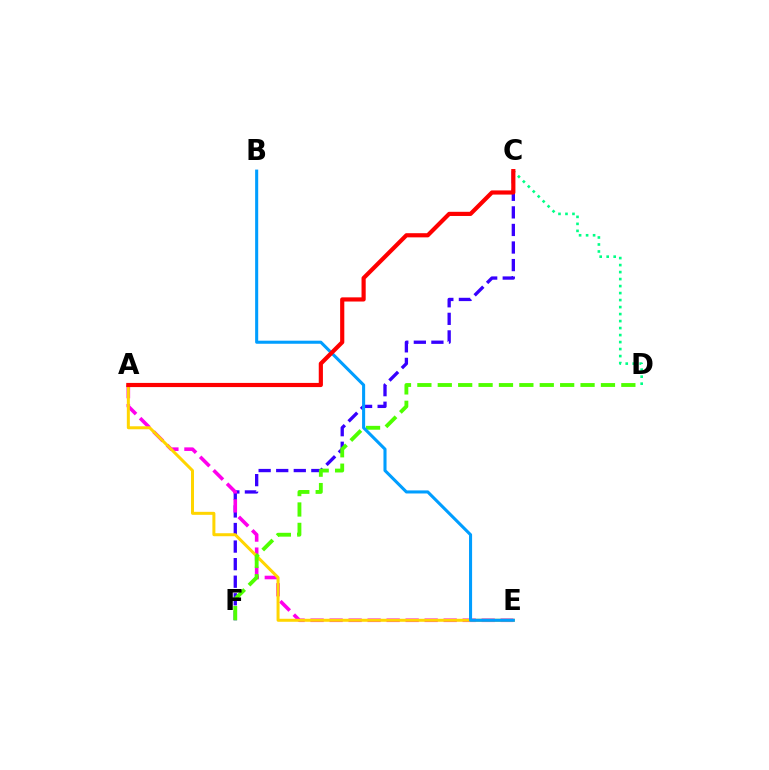{('C', 'F'): [{'color': '#3700ff', 'line_style': 'dashed', 'thickness': 2.39}], ('A', 'E'): [{'color': '#ff00ed', 'line_style': 'dashed', 'thickness': 2.58}, {'color': '#ffd500', 'line_style': 'solid', 'thickness': 2.16}], ('D', 'F'): [{'color': '#4fff00', 'line_style': 'dashed', 'thickness': 2.77}], ('C', 'D'): [{'color': '#00ff86', 'line_style': 'dotted', 'thickness': 1.9}], ('B', 'E'): [{'color': '#009eff', 'line_style': 'solid', 'thickness': 2.21}], ('A', 'C'): [{'color': '#ff0000', 'line_style': 'solid', 'thickness': 3.0}]}